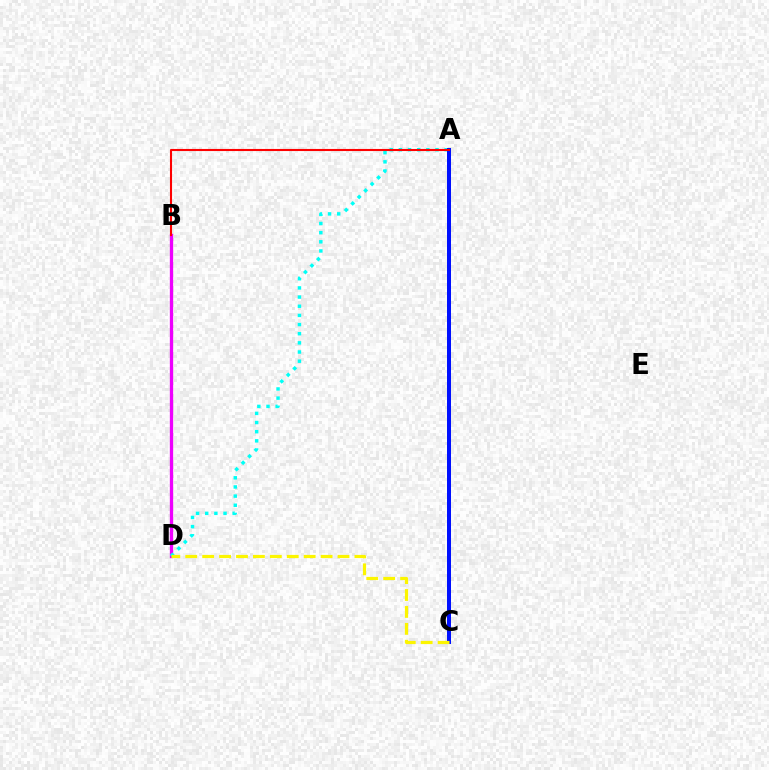{('A', 'C'): [{'color': '#08ff00', 'line_style': 'dashed', 'thickness': 1.52}, {'color': '#0010ff', 'line_style': 'solid', 'thickness': 2.88}], ('B', 'D'): [{'color': '#ee00ff', 'line_style': 'solid', 'thickness': 2.38}], ('A', 'D'): [{'color': '#00fff6', 'line_style': 'dotted', 'thickness': 2.49}], ('C', 'D'): [{'color': '#fcf500', 'line_style': 'dashed', 'thickness': 2.3}], ('A', 'B'): [{'color': '#ff0000', 'line_style': 'solid', 'thickness': 1.51}]}